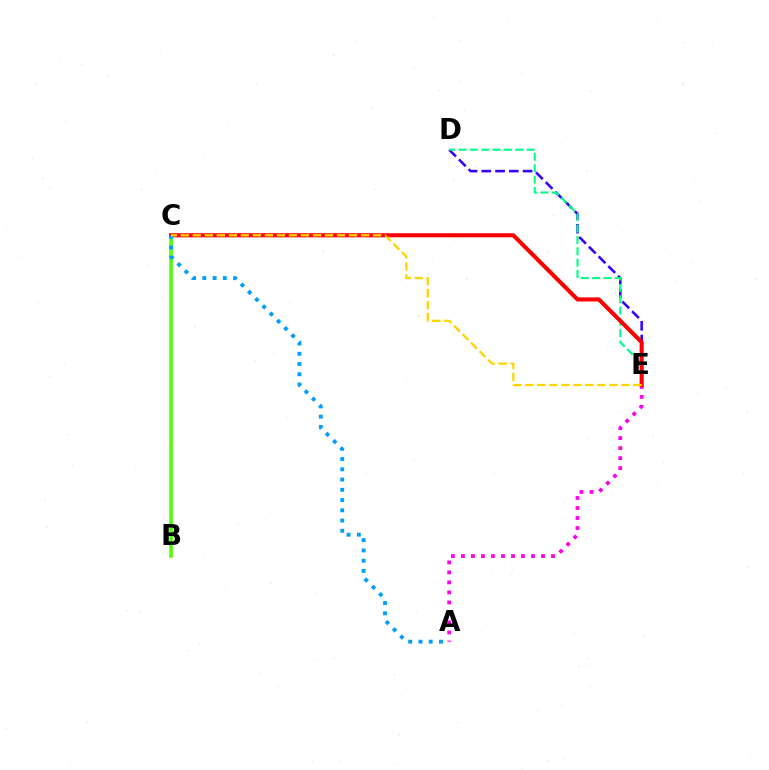{('B', 'C'): [{'color': '#4fff00', 'line_style': 'solid', 'thickness': 2.54}], ('D', 'E'): [{'color': '#3700ff', 'line_style': 'dashed', 'thickness': 1.87}, {'color': '#00ff86', 'line_style': 'dashed', 'thickness': 1.54}], ('A', 'E'): [{'color': '#ff00ed', 'line_style': 'dotted', 'thickness': 2.72}], ('C', 'E'): [{'color': '#ff0000', 'line_style': 'solid', 'thickness': 2.95}, {'color': '#ffd500', 'line_style': 'dashed', 'thickness': 1.63}], ('A', 'C'): [{'color': '#009eff', 'line_style': 'dotted', 'thickness': 2.79}]}